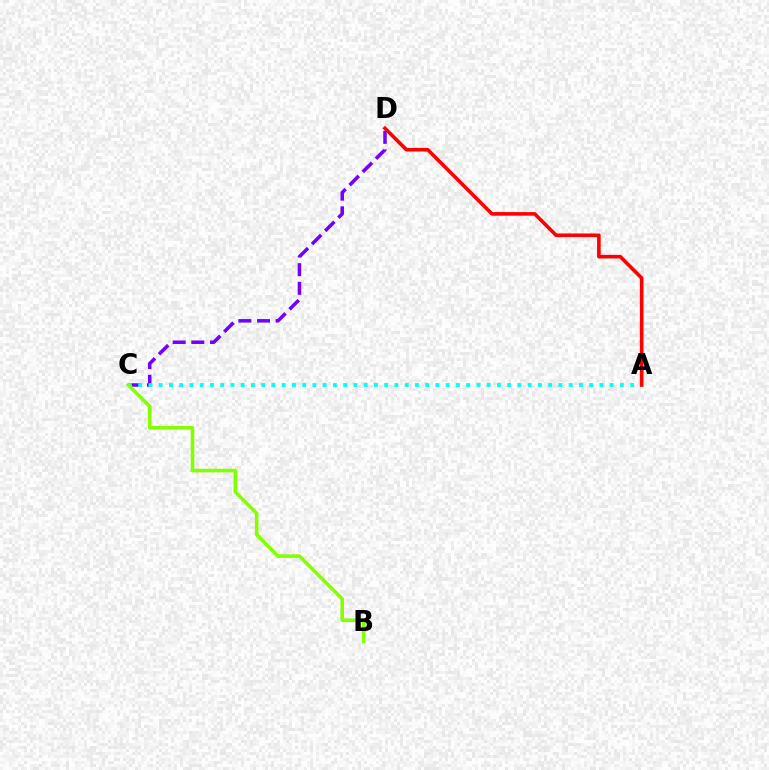{('C', 'D'): [{'color': '#7200ff', 'line_style': 'dashed', 'thickness': 2.53}], ('A', 'C'): [{'color': '#00fff6', 'line_style': 'dotted', 'thickness': 2.78}], ('B', 'C'): [{'color': '#84ff00', 'line_style': 'solid', 'thickness': 2.57}], ('A', 'D'): [{'color': '#ff0000', 'line_style': 'solid', 'thickness': 2.6}]}